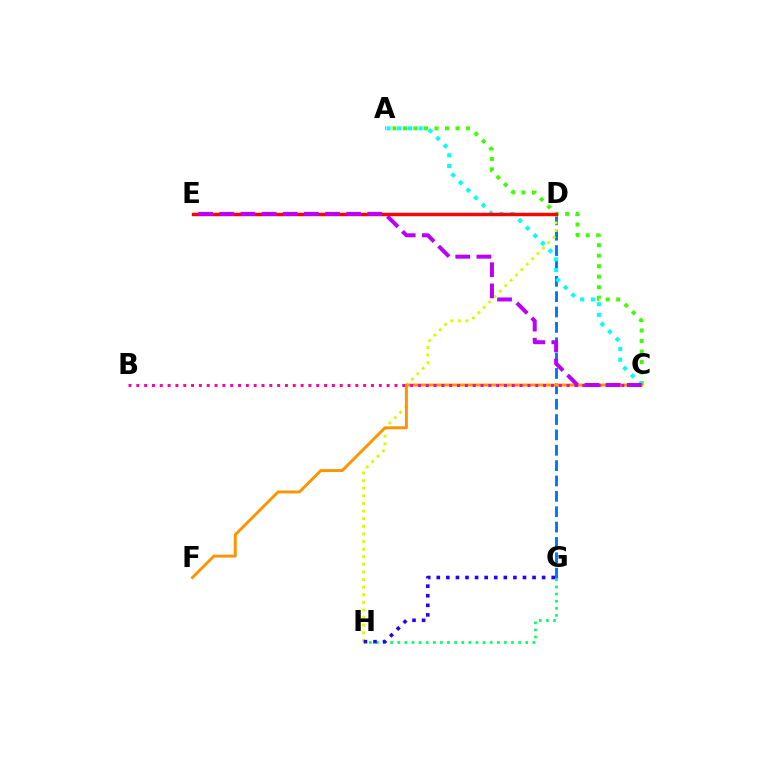{('A', 'C'): [{'color': '#3dff00', 'line_style': 'dotted', 'thickness': 2.85}, {'color': '#00fff6', 'line_style': 'dotted', 'thickness': 2.91}], ('G', 'H'): [{'color': '#00ff5c', 'line_style': 'dotted', 'thickness': 1.93}, {'color': '#2500ff', 'line_style': 'dotted', 'thickness': 2.6}], ('D', 'G'): [{'color': '#0074ff', 'line_style': 'dashed', 'thickness': 2.09}], ('D', 'H'): [{'color': '#d1ff00', 'line_style': 'dotted', 'thickness': 2.07}], ('C', 'F'): [{'color': '#ff9400', 'line_style': 'solid', 'thickness': 2.11}], ('B', 'C'): [{'color': '#ff00ac', 'line_style': 'dotted', 'thickness': 2.13}], ('D', 'E'): [{'color': '#ff0000', 'line_style': 'solid', 'thickness': 2.46}], ('C', 'E'): [{'color': '#b900ff', 'line_style': 'dashed', 'thickness': 2.87}]}